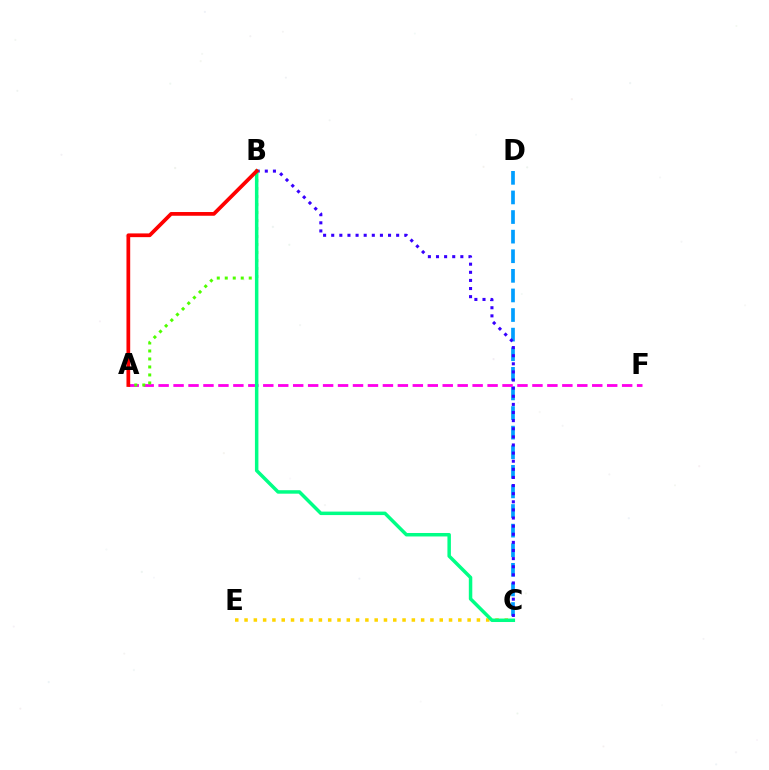{('C', 'D'): [{'color': '#009eff', 'line_style': 'dashed', 'thickness': 2.66}], ('B', 'C'): [{'color': '#3700ff', 'line_style': 'dotted', 'thickness': 2.21}, {'color': '#00ff86', 'line_style': 'solid', 'thickness': 2.5}], ('A', 'F'): [{'color': '#ff00ed', 'line_style': 'dashed', 'thickness': 2.03}], ('C', 'E'): [{'color': '#ffd500', 'line_style': 'dotted', 'thickness': 2.53}], ('A', 'B'): [{'color': '#4fff00', 'line_style': 'dotted', 'thickness': 2.17}, {'color': '#ff0000', 'line_style': 'solid', 'thickness': 2.69}]}